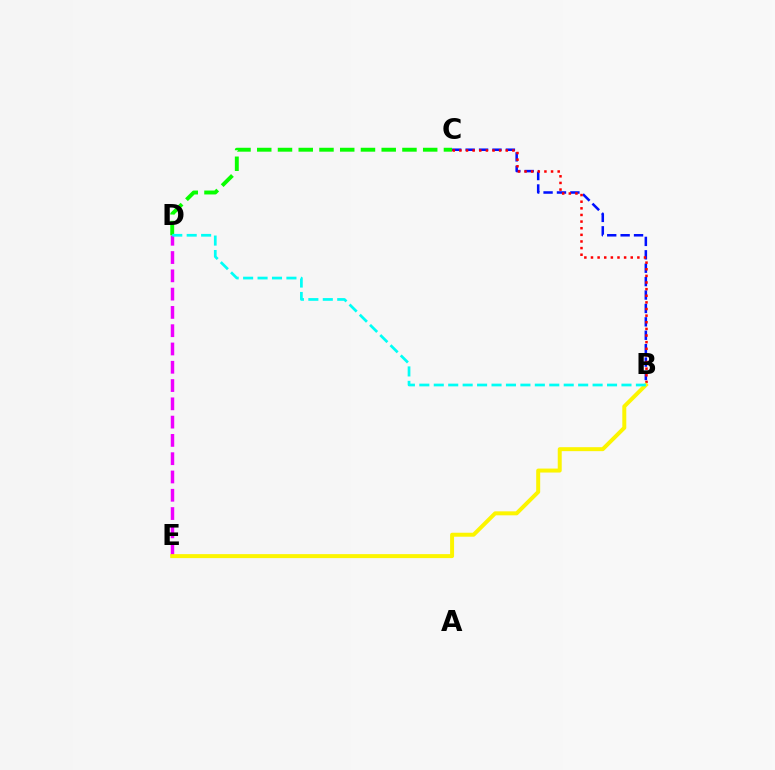{('D', 'E'): [{'color': '#ee00ff', 'line_style': 'dashed', 'thickness': 2.48}], ('B', 'C'): [{'color': '#0010ff', 'line_style': 'dashed', 'thickness': 1.82}, {'color': '#ff0000', 'line_style': 'dotted', 'thickness': 1.8}], ('C', 'D'): [{'color': '#08ff00', 'line_style': 'dashed', 'thickness': 2.82}], ('B', 'E'): [{'color': '#fcf500', 'line_style': 'solid', 'thickness': 2.86}], ('B', 'D'): [{'color': '#00fff6', 'line_style': 'dashed', 'thickness': 1.96}]}